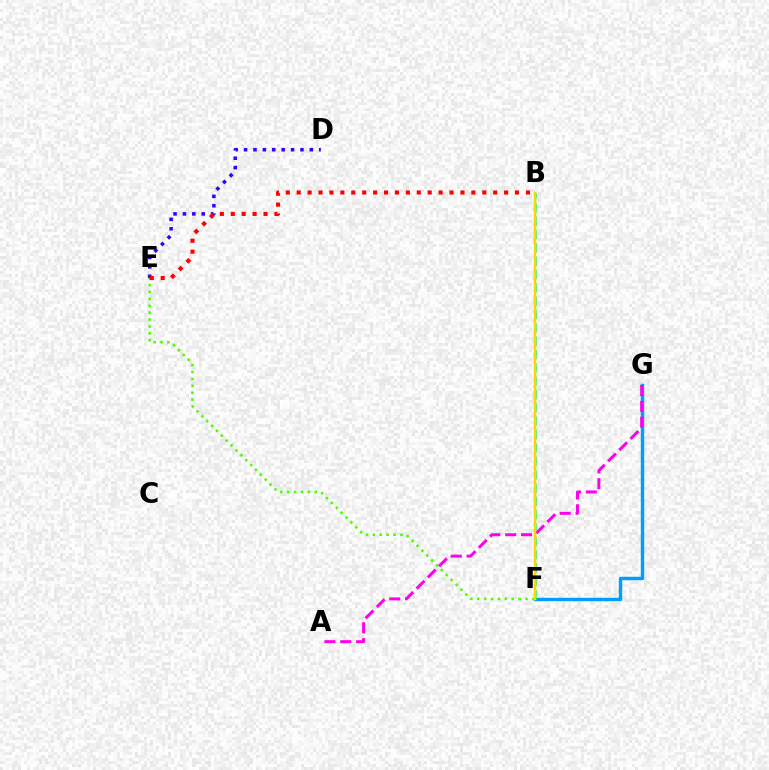{('F', 'G'): [{'color': '#009eff', 'line_style': 'solid', 'thickness': 2.46}], ('E', 'F'): [{'color': '#4fff00', 'line_style': 'dotted', 'thickness': 1.87}], ('B', 'F'): [{'color': '#00ff86', 'line_style': 'dashed', 'thickness': 1.81}, {'color': '#ffd500', 'line_style': 'solid', 'thickness': 1.78}], ('A', 'G'): [{'color': '#ff00ed', 'line_style': 'dashed', 'thickness': 2.15}], ('D', 'E'): [{'color': '#3700ff', 'line_style': 'dotted', 'thickness': 2.55}], ('B', 'E'): [{'color': '#ff0000', 'line_style': 'dotted', 'thickness': 2.97}]}